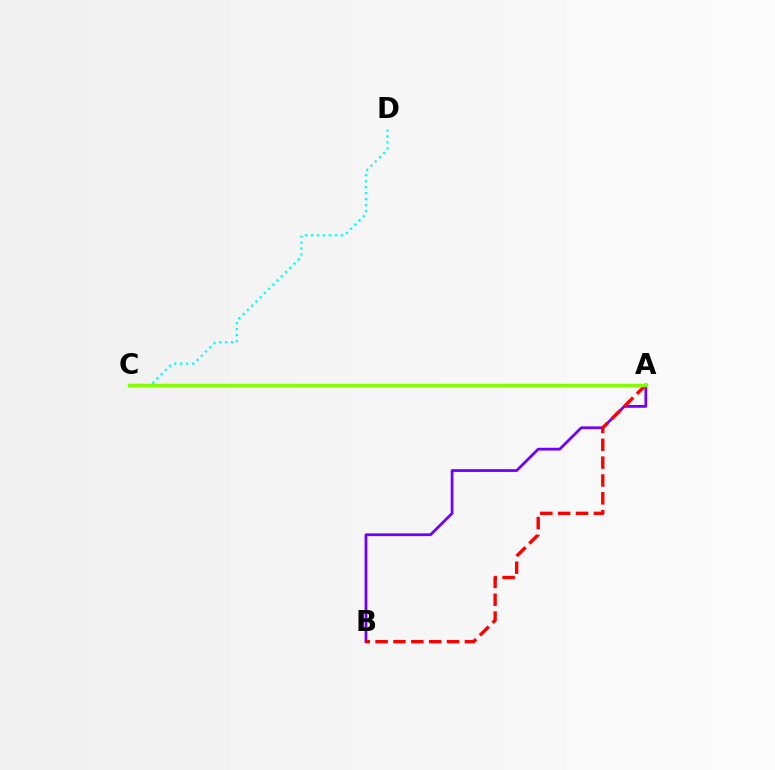{('A', 'B'): [{'color': '#7200ff', 'line_style': 'solid', 'thickness': 2.0}, {'color': '#ff0000', 'line_style': 'dashed', 'thickness': 2.43}], ('C', 'D'): [{'color': '#00fff6', 'line_style': 'dotted', 'thickness': 1.62}], ('A', 'C'): [{'color': '#84ff00', 'line_style': 'solid', 'thickness': 2.49}]}